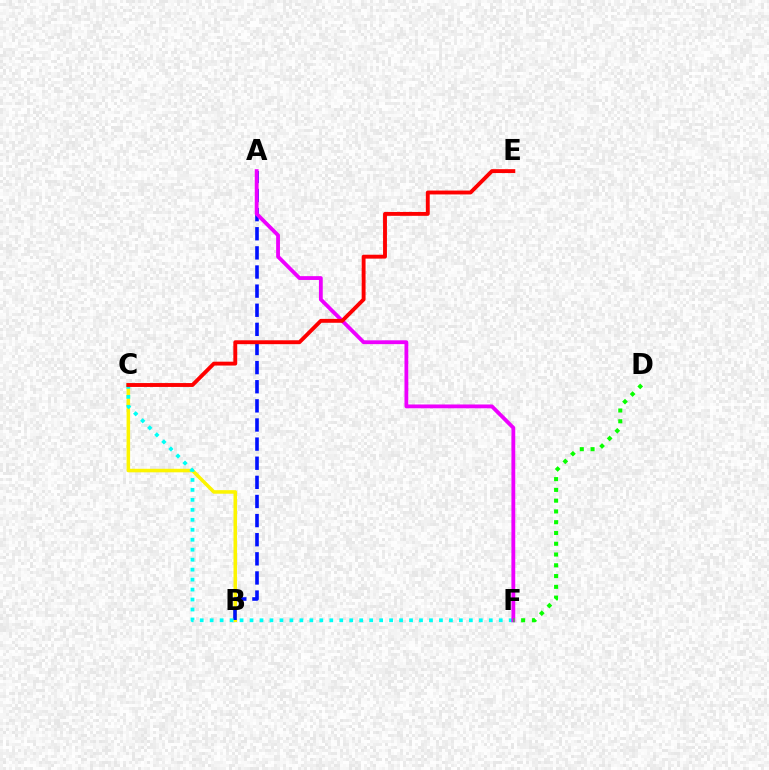{('B', 'C'): [{'color': '#fcf500', 'line_style': 'solid', 'thickness': 2.55}], ('A', 'B'): [{'color': '#0010ff', 'line_style': 'dashed', 'thickness': 2.6}], ('C', 'F'): [{'color': '#00fff6', 'line_style': 'dotted', 'thickness': 2.71}], ('A', 'F'): [{'color': '#ee00ff', 'line_style': 'solid', 'thickness': 2.75}], ('C', 'E'): [{'color': '#ff0000', 'line_style': 'solid', 'thickness': 2.8}], ('D', 'F'): [{'color': '#08ff00', 'line_style': 'dotted', 'thickness': 2.93}]}